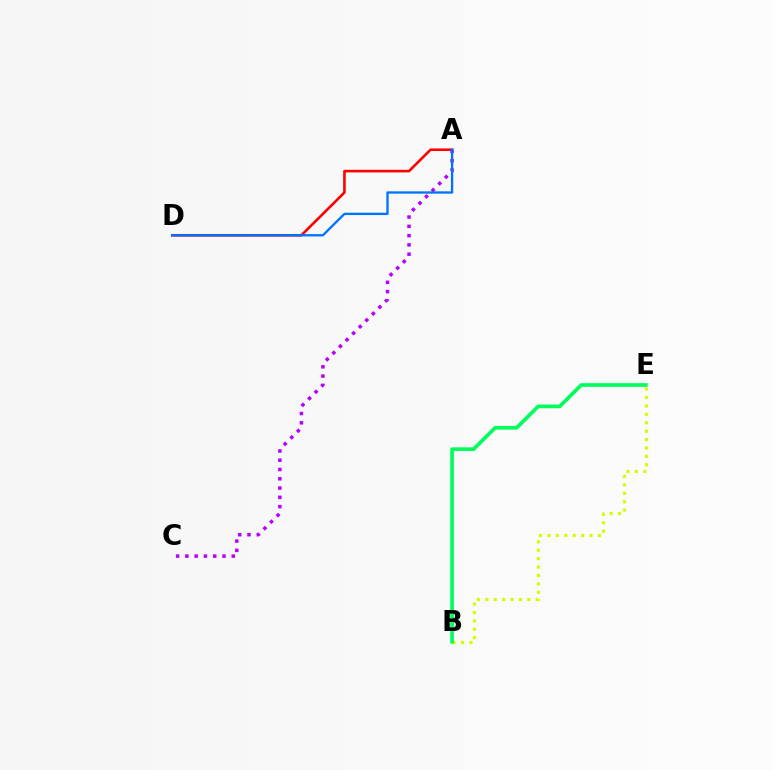{('B', 'E'): [{'color': '#d1ff00', 'line_style': 'dotted', 'thickness': 2.29}, {'color': '#00ff5c', 'line_style': 'solid', 'thickness': 2.66}], ('A', 'D'): [{'color': '#ff0000', 'line_style': 'solid', 'thickness': 1.88}, {'color': '#0074ff', 'line_style': 'solid', 'thickness': 1.68}], ('A', 'C'): [{'color': '#b900ff', 'line_style': 'dotted', 'thickness': 2.52}]}